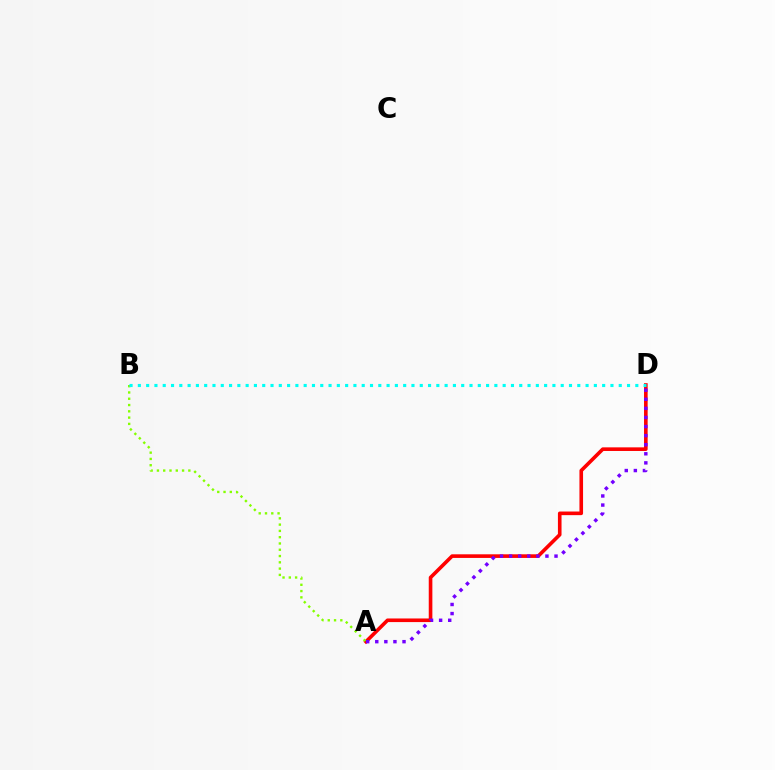{('A', 'D'): [{'color': '#ff0000', 'line_style': 'solid', 'thickness': 2.61}, {'color': '#7200ff', 'line_style': 'dotted', 'thickness': 2.47}], ('A', 'B'): [{'color': '#84ff00', 'line_style': 'dotted', 'thickness': 1.71}], ('B', 'D'): [{'color': '#00fff6', 'line_style': 'dotted', 'thickness': 2.25}]}